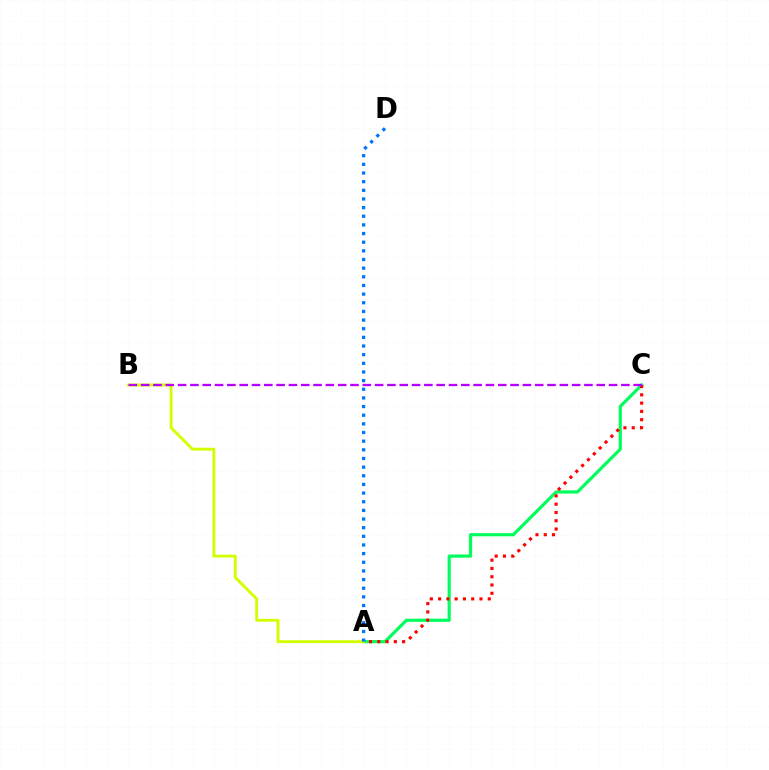{('A', 'C'): [{'color': '#00ff5c', 'line_style': 'solid', 'thickness': 2.29}, {'color': '#ff0000', 'line_style': 'dotted', 'thickness': 2.25}], ('A', 'B'): [{'color': '#d1ff00', 'line_style': 'solid', 'thickness': 2.07}], ('B', 'C'): [{'color': '#b900ff', 'line_style': 'dashed', 'thickness': 1.67}], ('A', 'D'): [{'color': '#0074ff', 'line_style': 'dotted', 'thickness': 2.35}]}